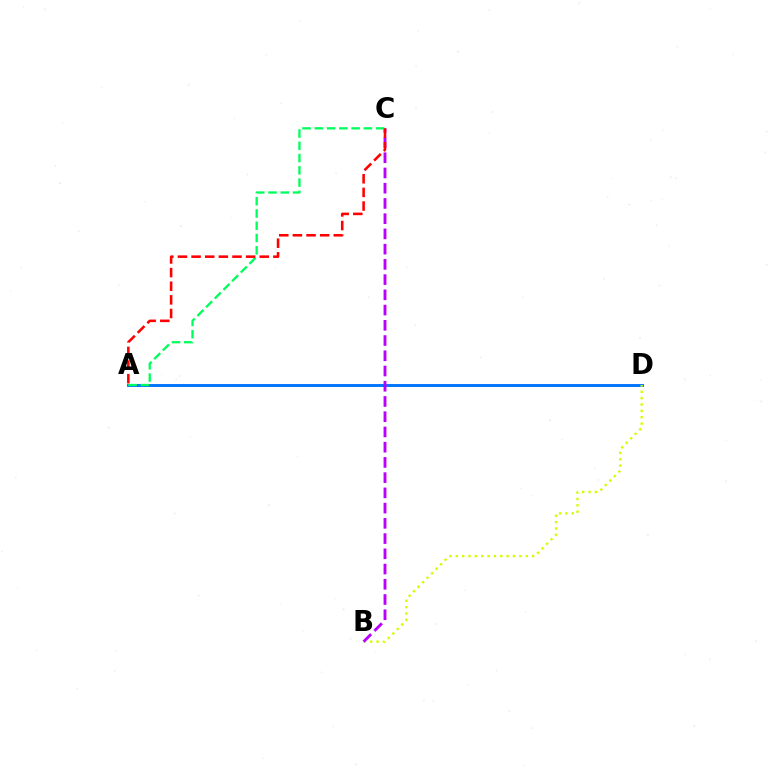{('A', 'D'): [{'color': '#0074ff', 'line_style': 'solid', 'thickness': 2.09}], ('B', 'D'): [{'color': '#d1ff00', 'line_style': 'dotted', 'thickness': 1.73}], ('B', 'C'): [{'color': '#b900ff', 'line_style': 'dashed', 'thickness': 2.07}], ('A', 'C'): [{'color': '#00ff5c', 'line_style': 'dashed', 'thickness': 1.67}, {'color': '#ff0000', 'line_style': 'dashed', 'thickness': 1.85}]}